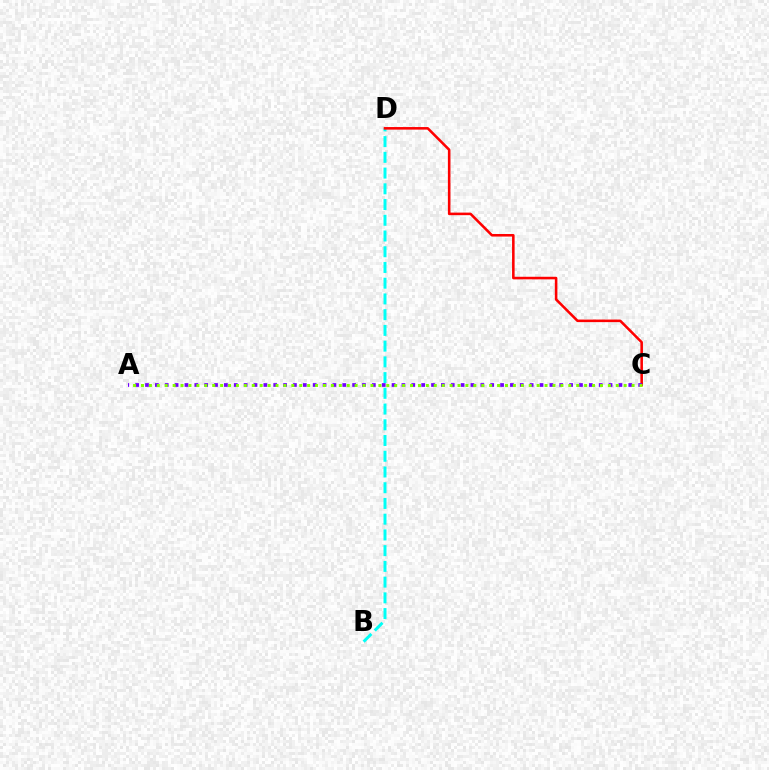{('B', 'D'): [{'color': '#00fff6', 'line_style': 'dashed', 'thickness': 2.14}], ('C', 'D'): [{'color': '#ff0000', 'line_style': 'solid', 'thickness': 1.85}], ('A', 'C'): [{'color': '#7200ff', 'line_style': 'dotted', 'thickness': 2.68}, {'color': '#84ff00', 'line_style': 'dotted', 'thickness': 2.15}]}